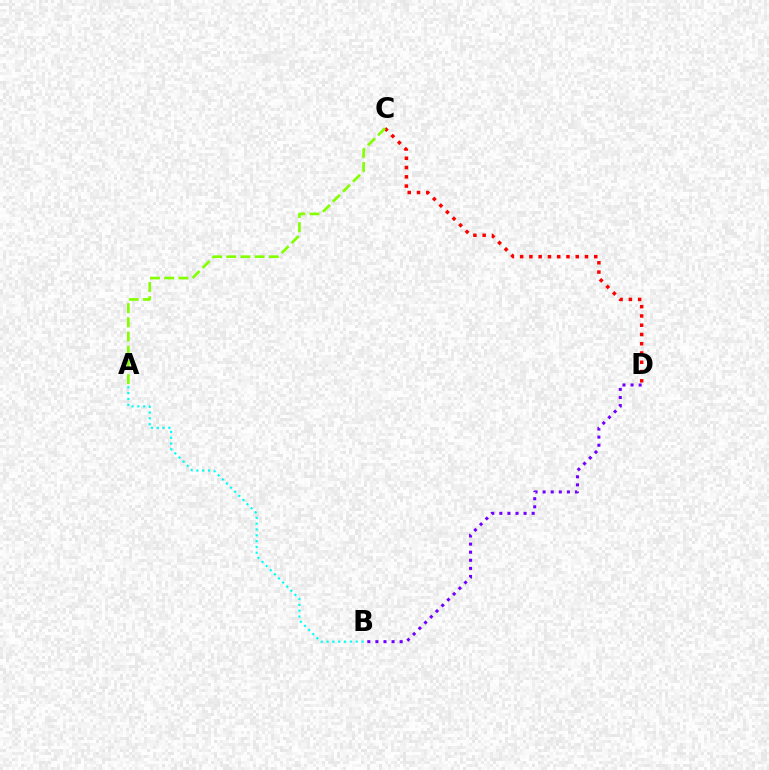{('C', 'D'): [{'color': '#ff0000', 'line_style': 'dotted', 'thickness': 2.52}], ('A', 'B'): [{'color': '#00fff6', 'line_style': 'dotted', 'thickness': 1.58}], ('B', 'D'): [{'color': '#7200ff', 'line_style': 'dotted', 'thickness': 2.2}], ('A', 'C'): [{'color': '#84ff00', 'line_style': 'dashed', 'thickness': 1.93}]}